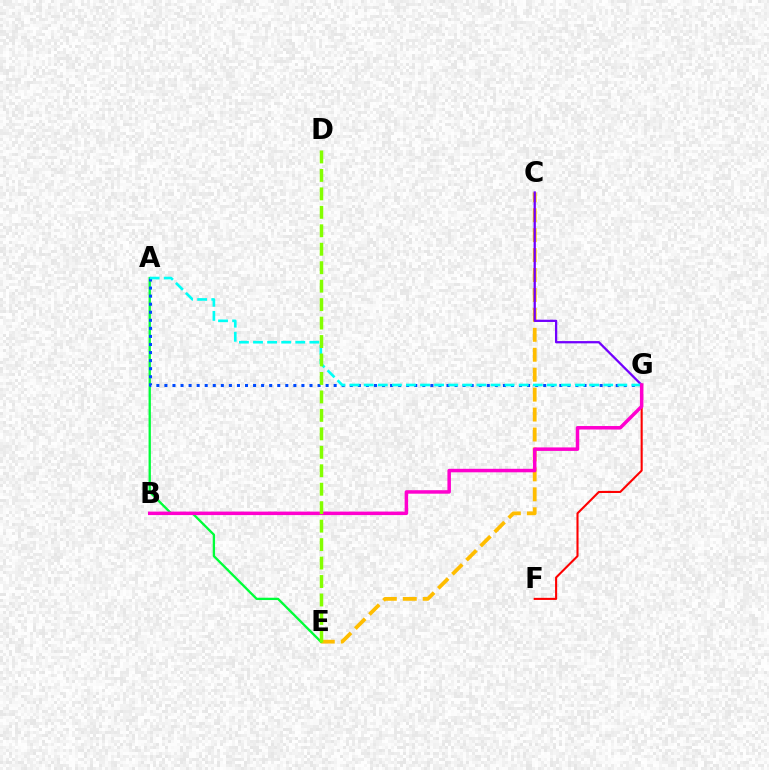{('C', 'E'): [{'color': '#ffbd00', 'line_style': 'dashed', 'thickness': 2.71}], ('C', 'G'): [{'color': '#7200ff', 'line_style': 'solid', 'thickness': 1.64}], ('A', 'E'): [{'color': '#00ff39', 'line_style': 'solid', 'thickness': 1.67}], ('A', 'G'): [{'color': '#004bff', 'line_style': 'dotted', 'thickness': 2.19}, {'color': '#00fff6', 'line_style': 'dashed', 'thickness': 1.91}], ('F', 'G'): [{'color': '#ff0000', 'line_style': 'solid', 'thickness': 1.5}], ('B', 'G'): [{'color': '#ff00cf', 'line_style': 'solid', 'thickness': 2.52}], ('D', 'E'): [{'color': '#84ff00', 'line_style': 'dashed', 'thickness': 2.51}]}